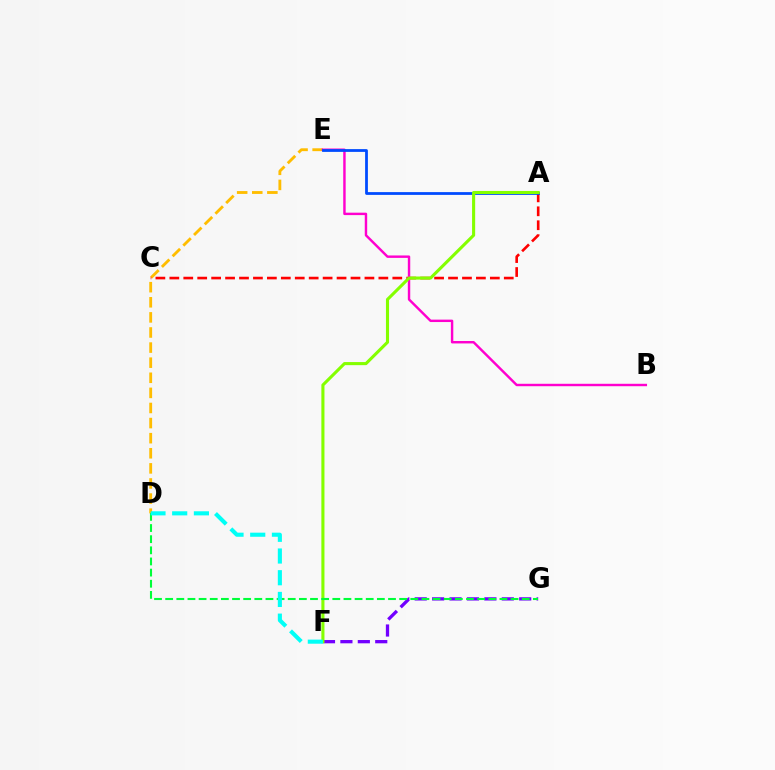{('D', 'E'): [{'color': '#ffbd00', 'line_style': 'dashed', 'thickness': 2.05}], ('A', 'C'): [{'color': '#ff0000', 'line_style': 'dashed', 'thickness': 1.89}], ('B', 'E'): [{'color': '#ff00cf', 'line_style': 'solid', 'thickness': 1.75}], ('A', 'E'): [{'color': '#004bff', 'line_style': 'solid', 'thickness': 2.0}], ('F', 'G'): [{'color': '#7200ff', 'line_style': 'dashed', 'thickness': 2.37}], ('A', 'F'): [{'color': '#84ff00', 'line_style': 'solid', 'thickness': 2.23}], ('D', 'G'): [{'color': '#00ff39', 'line_style': 'dashed', 'thickness': 1.51}], ('D', 'F'): [{'color': '#00fff6', 'line_style': 'dashed', 'thickness': 2.95}]}